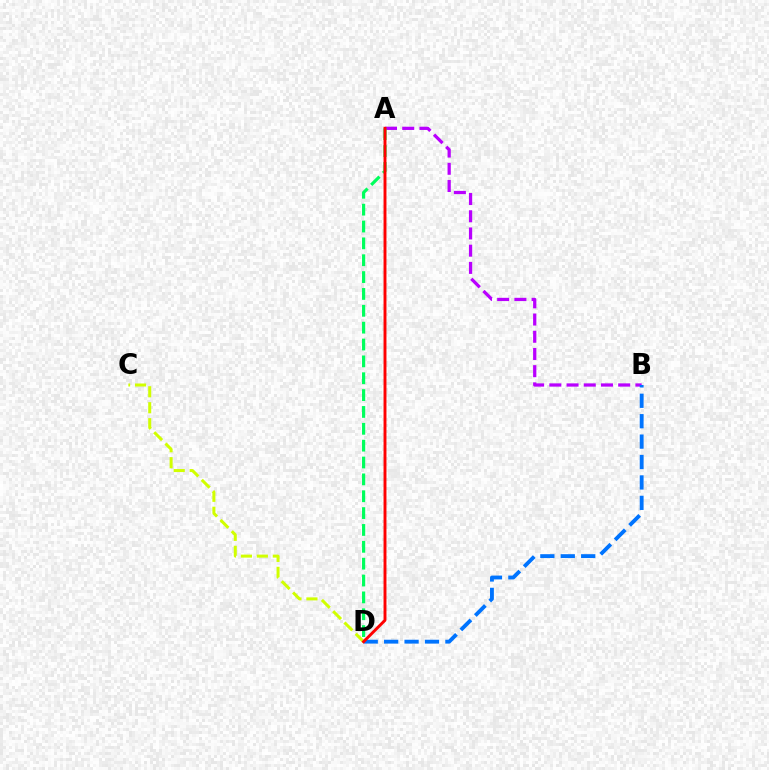{('A', 'B'): [{'color': '#b900ff', 'line_style': 'dashed', 'thickness': 2.34}], ('A', 'D'): [{'color': '#00ff5c', 'line_style': 'dashed', 'thickness': 2.29}, {'color': '#ff0000', 'line_style': 'solid', 'thickness': 2.1}], ('C', 'D'): [{'color': '#d1ff00', 'line_style': 'dashed', 'thickness': 2.17}], ('B', 'D'): [{'color': '#0074ff', 'line_style': 'dashed', 'thickness': 2.77}]}